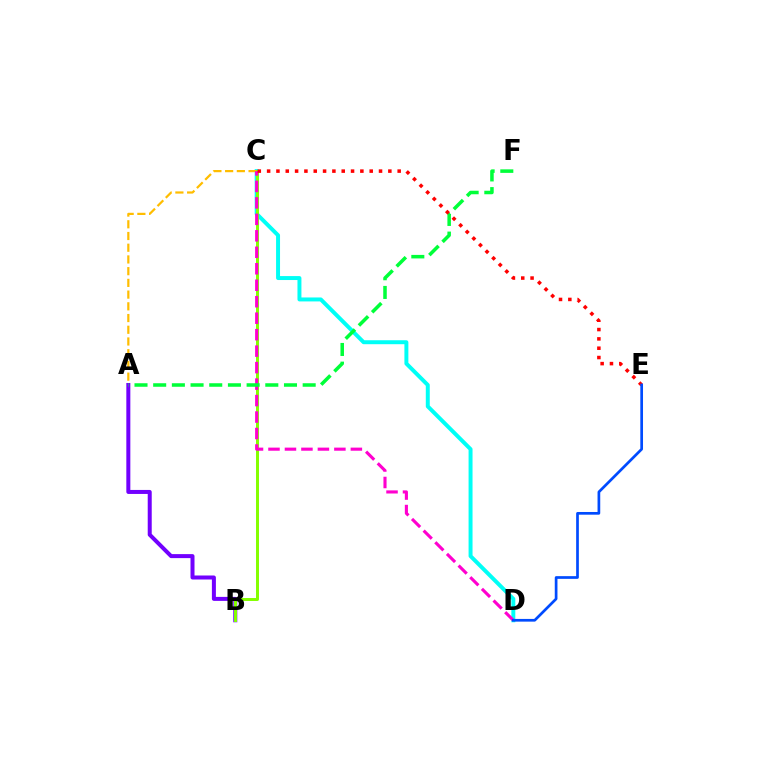{('C', 'D'): [{'color': '#00fff6', 'line_style': 'solid', 'thickness': 2.85}, {'color': '#ff00cf', 'line_style': 'dashed', 'thickness': 2.24}], ('A', 'C'): [{'color': '#ffbd00', 'line_style': 'dashed', 'thickness': 1.59}], ('A', 'B'): [{'color': '#7200ff', 'line_style': 'solid', 'thickness': 2.88}], ('B', 'C'): [{'color': '#84ff00', 'line_style': 'solid', 'thickness': 2.14}], ('A', 'F'): [{'color': '#00ff39', 'line_style': 'dashed', 'thickness': 2.54}], ('C', 'E'): [{'color': '#ff0000', 'line_style': 'dotted', 'thickness': 2.53}], ('D', 'E'): [{'color': '#004bff', 'line_style': 'solid', 'thickness': 1.94}]}